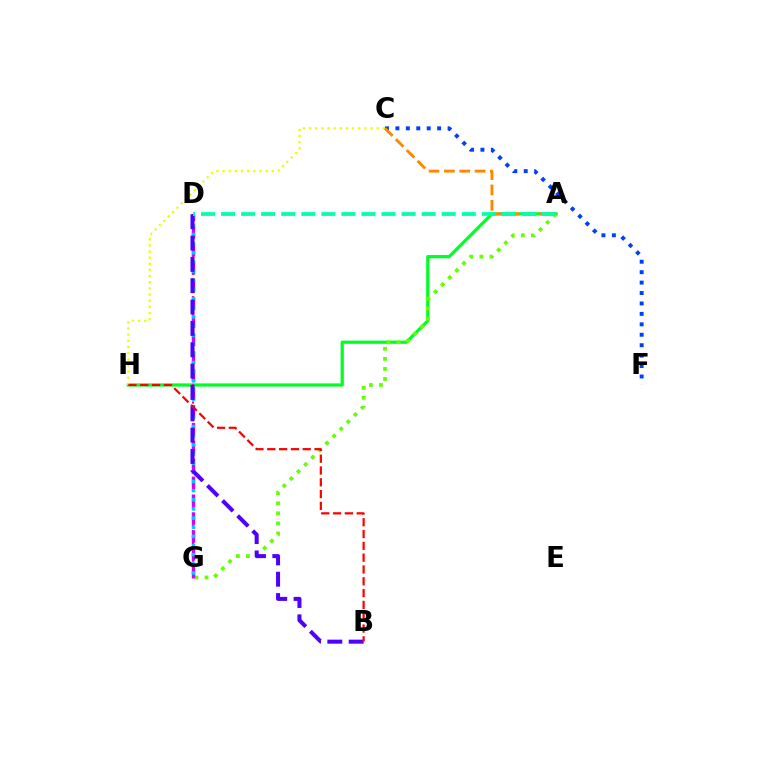{('A', 'H'): [{'color': '#00ff27', 'line_style': 'solid', 'thickness': 2.32}], ('A', 'G'): [{'color': '#66ff00', 'line_style': 'dotted', 'thickness': 2.73}], ('C', 'F'): [{'color': '#003fff', 'line_style': 'dotted', 'thickness': 2.83}], ('D', 'G'): [{'color': '#ff00a0', 'line_style': 'dotted', 'thickness': 1.59}, {'color': '#d600ff', 'line_style': 'dashed', 'thickness': 2.43}, {'color': '#00c7ff', 'line_style': 'dotted', 'thickness': 2.49}], ('C', 'H'): [{'color': '#eeff00', 'line_style': 'dotted', 'thickness': 1.67}], ('A', 'C'): [{'color': '#ff8800', 'line_style': 'dashed', 'thickness': 2.09}], ('B', 'D'): [{'color': '#4f00ff', 'line_style': 'dashed', 'thickness': 2.9}], ('B', 'H'): [{'color': '#ff0000', 'line_style': 'dashed', 'thickness': 1.6}], ('A', 'D'): [{'color': '#00ffaf', 'line_style': 'dashed', 'thickness': 2.72}]}